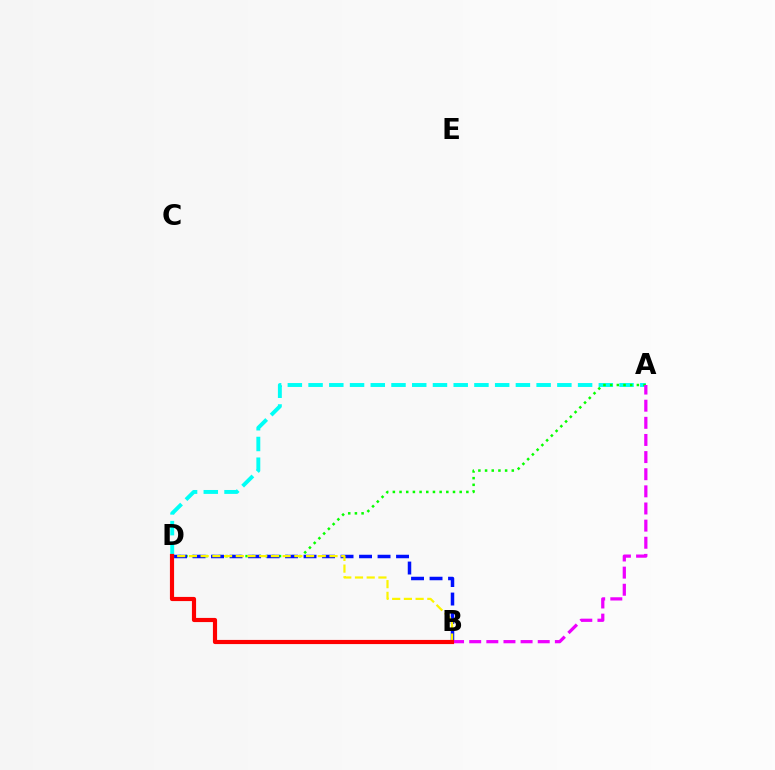{('A', 'D'): [{'color': '#00fff6', 'line_style': 'dashed', 'thickness': 2.82}, {'color': '#08ff00', 'line_style': 'dotted', 'thickness': 1.82}], ('B', 'D'): [{'color': '#0010ff', 'line_style': 'dashed', 'thickness': 2.51}, {'color': '#fcf500', 'line_style': 'dashed', 'thickness': 1.59}, {'color': '#ff0000', 'line_style': 'solid', 'thickness': 2.99}], ('A', 'B'): [{'color': '#ee00ff', 'line_style': 'dashed', 'thickness': 2.33}]}